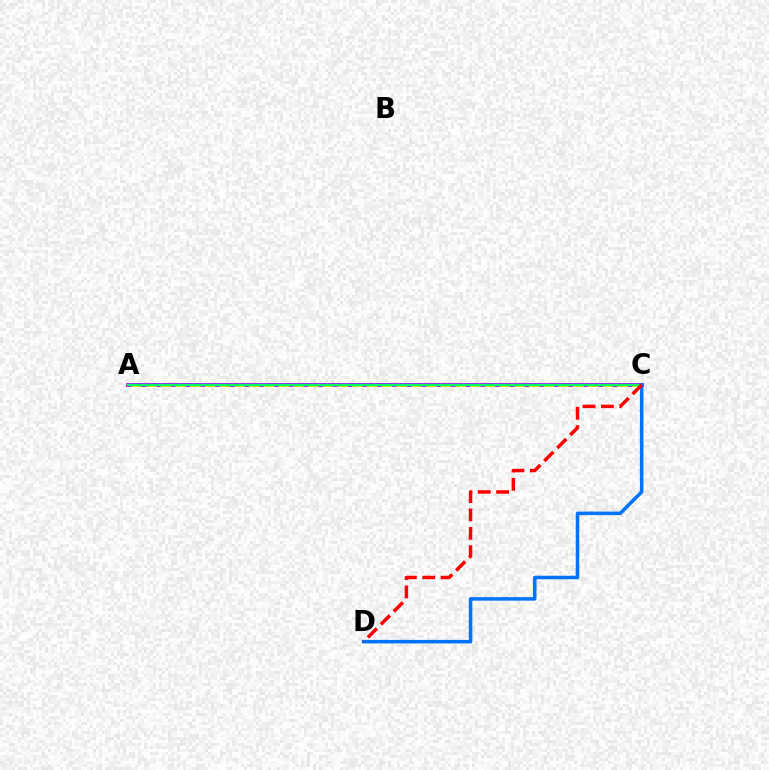{('A', 'C'): [{'color': '#b900ff', 'line_style': 'solid', 'thickness': 2.76}, {'color': '#d1ff00', 'line_style': 'dashed', 'thickness': 2.0}, {'color': '#00ff5c', 'line_style': 'solid', 'thickness': 1.63}], ('C', 'D'): [{'color': '#0074ff', 'line_style': 'solid', 'thickness': 2.55}, {'color': '#ff0000', 'line_style': 'dashed', 'thickness': 2.49}]}